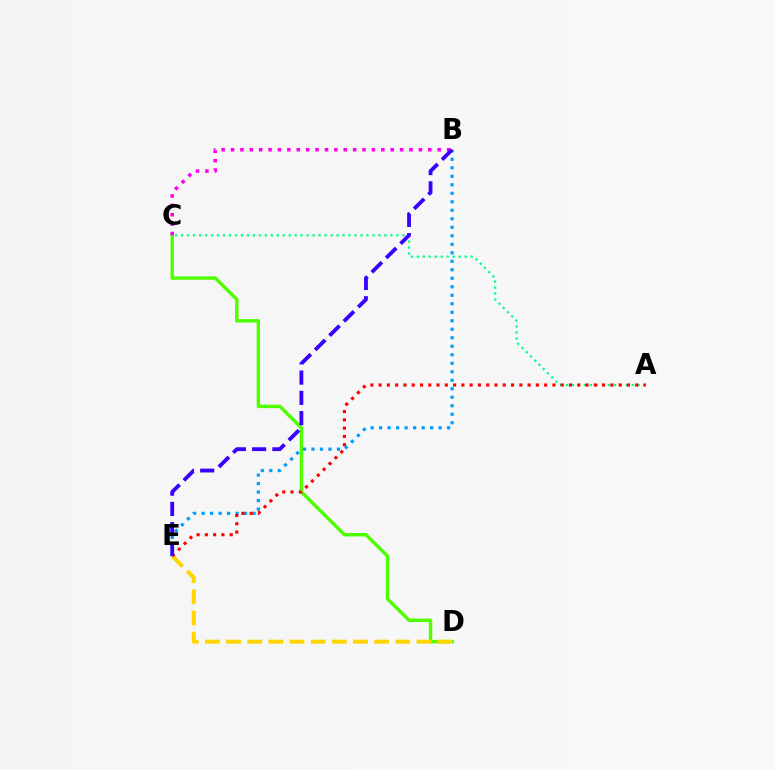{('C', 'D'): [{'color': '#4fff00', 'line_style': 'solid', 'thickness': 2.46}], ('B', 'E'): [{'color': '#009eff', 'line_style': 'dotted', 'thickness': 2.31}, {'color': '#3700ff', 'line_style': 'dashed', 'thickness': 2.75}], ('B', 'C'): [{'color': '#ff00ed', 'line_style': 'dotted', 'thickness': 2.55}], ('D', 'E'): [{'color': '#ffd500', 'line_style': 'dashed', 'thickness': 2.87}], ('A', 'C'): [{'color': '#00ff86', 'line_style': 'dotted', 'thickness': 1.62}], ('A', 'E'): [{'color': '#ff0000', 'line_style': 'dotted', 'thickness': 2.25}]}